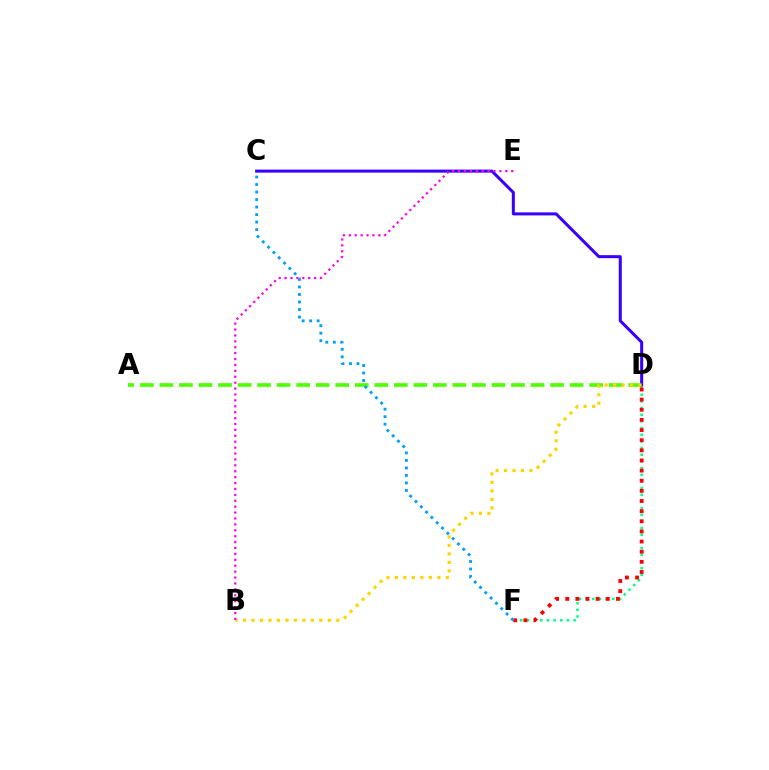{('D', 'F'): [{'color': '#00ff86', 'line_style': 'dotted', 'thickness': 1.81}, {'color': '#ff0000', 'line_style': 'dotted', 'thickness': 2.75}], ('A', 'D'): [{'color': '#4fff00', 'line_style': 'dashed', 'thickness': 2.65}], ('C', 'D'): [{'color': '#3700ff', 'line_style': 'solid', 'thickness': 2.18}], ('C', 'F'): [{'color': '#009eff', 'line_style': 'dotted', 'thickness': 2.04}], ('B', 'D'): [{'color': '#ffd500', 'line_style': 'dotted', 'thickness': 2.3}], ('B', 'E'): [{'color': '#ff00ed', 'line_style': 'dotted', 'thickness': 1.6}]}